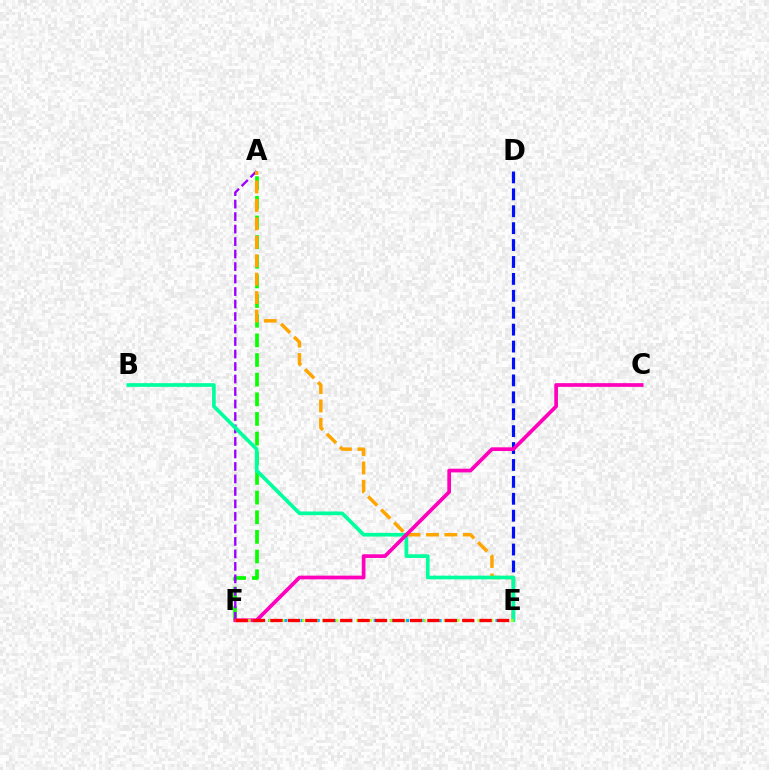{('E', 'F'): [{'color': '#00b5ff', 'line_style': 'dotted', 'thickness': 2.21}, {'color': '#b3ff00', 'line_style': 'dotted', 'thickness': 1.83}, {'color': '#ff0000', 'line_style': 'dashed', 'thickness': 2.37}], ('A', 'F'): [{'color': '#08ff00', 'line_style': 'dashed', 'thickness': 2.67}, {'color': '#9b00ff', 'line_style': 'dashed', 'thickness': 1.7}], ('D', 'E'): [{'color': '#0010ff', 'line_style': 'dashed', 'thickness': 2.3}], ('A', 'E'): [{'color': '#ffa500', 'line_style': 'dashed', 'thickness': 2.5}], ('B', 'E'): [{'color': '#00ff9d', 'line_style': 'solid', 'thickness': 2.65}], ('C', 'F'): [{'color': '#ff00bd', 'line_style': 'solid', 'thickness': 2.67}]}